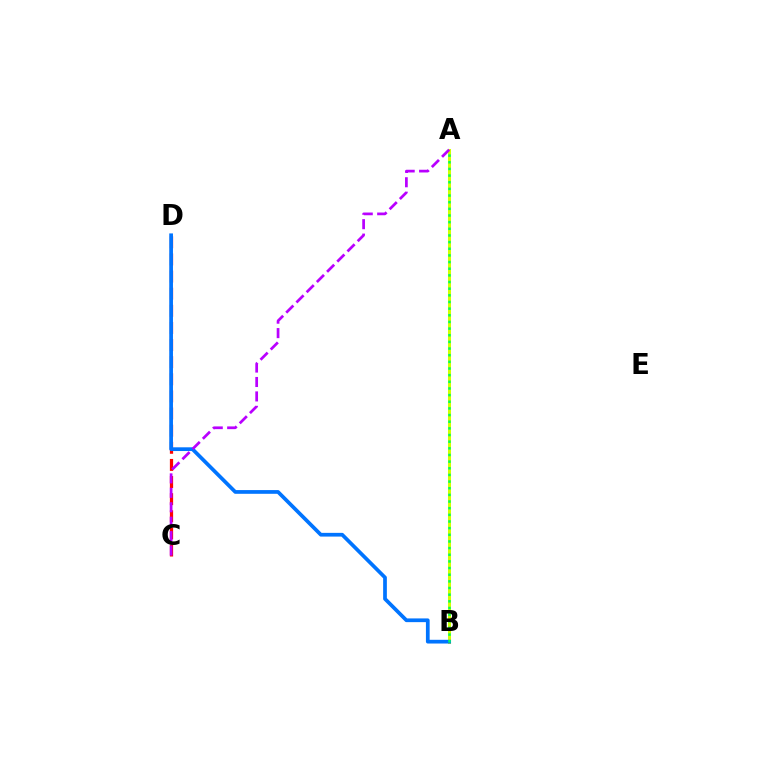{('C', 'D'): [{'color': '#ff0000', 'line_style': 'dashed', 'thickness': 2.33}], ('A', 'B'): [{'color': '#d1ff00', 'line_style': 'solid', 'thickness': 2.18}, {'color': '#00ff5c', 'line_style': 'dotted', 'thickness': 1.81}], ('B', 'D'): [{'color': '#0074ff', 'line_style': 'solid', 'thickness': 2.68}], ('A', 'C'): [{'color': '#b900ff', 'line_style': 'dashed', 'thickness': 1.96}]}